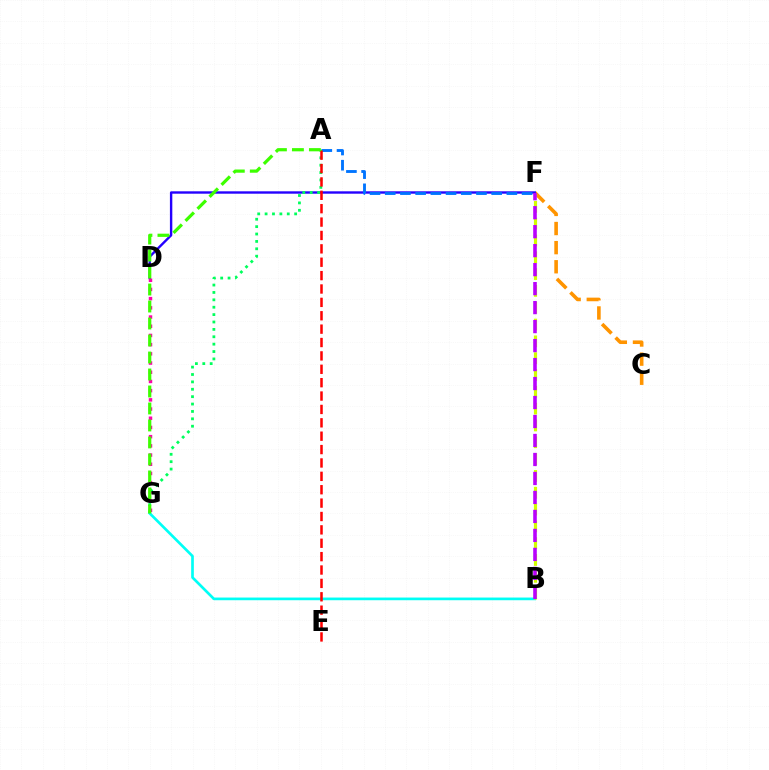{('B', 'G'): [{'color': '#00fff6', 'line_style': 'solid', 'thickness': 1.93}], ('C', 'F'): [{'color': '#ff9400', 'line_style': 'dashed', 'thickness': 2.6}], ('D', 'F'): [{'color': '#2500ff', 'line_style': 'solid', 'thickness': 1.72}], ('A', 'F'): [{'color': '#0074ff', 'line_style': 'dashed', 'thickness': 2.07}], ('D', 'G'): [{'color': '#ff00ac', 'line_style': 'dotted', 'thickness': 2.5}], ('B', 'F'): [{'color': '#d1ff00', 'line_style': 'dashed', 'thickness': 2.28}, {'color': '#b900ff', 'line_style': 'dashed', 'thickness': 2.58}], ('A', 'G'): [{'color': '#00ff5c', 'line_style': 'dotted', 'thickness': 2.01}, {'color': '#3dff00', 'line_style': 'dashed', 'thickness': 2.31}], ('A', 'E'): [{'color': '#ff0000', 'line_style': 'dashed', 'thickness': 1.82}]}